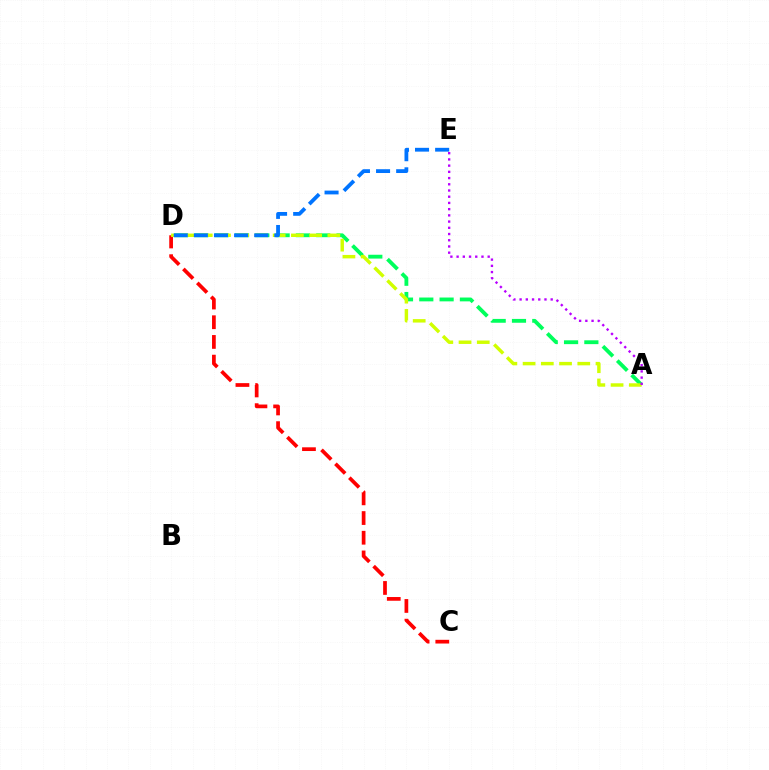{('C', 'D'): [{'color': '#ff0000', 'line_style': 'dashed', 'thickness': 2.68}], ('A', 'D'): [{'color': '#00ff5c', 'line_style': 'dashed', 'thickness': 2.76}, {'color': '#d1ff00', 'line_style': 'dashed', 'thickness': 2.48}], ('A', 'E'): [{'color': '#b900ff', 'line_style': 'dotted', 'thickness': 1.69}], ('D', 'E'): [{'color': '#0074ff', 'line_style': 'dashed', 'thickness': 2.73}]}